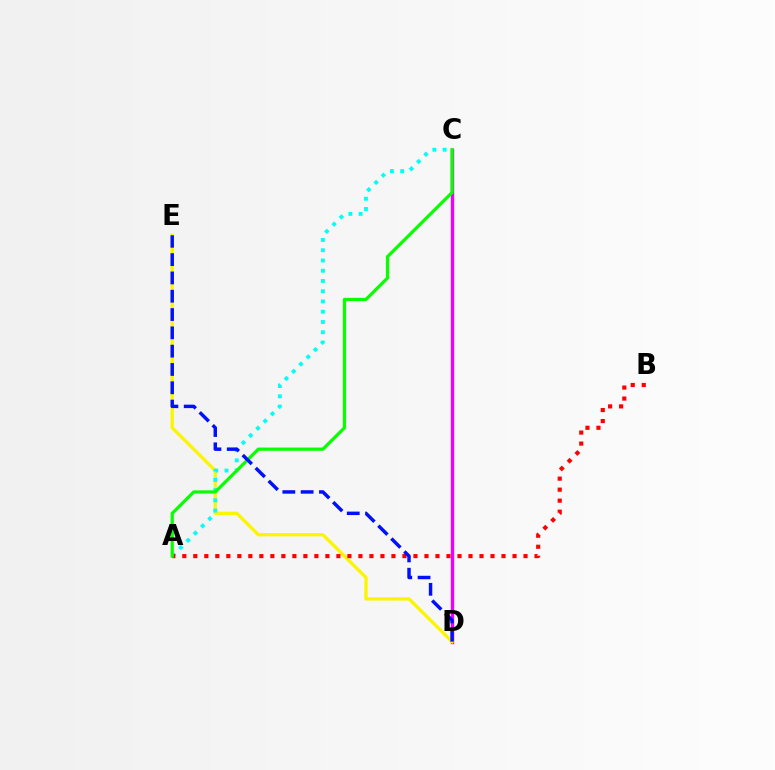{('C', 'D'): [{'color': '#ee00ff', 'line_style': 'solid', 'thickness': 2.43}], ('D', 'E'): [{'color': '#fcf500', 'line_style': 'solid', 'thickness': 2.36}, {'color': '#0010ff', 'line_style': 'dashed', 'thickness': 2.49}], ('A', 'C'): [{'color': '#00fff6', 'line_style': 'dotted', 'thickness': 2.78}, {'color': '#08ff00', 'line_style': 'solid', 'thickness': 2.31}], ('A', 'B'): [{'color': '#ff0000', 'line_style': 'dotted', 'thickness': 2.99}]}